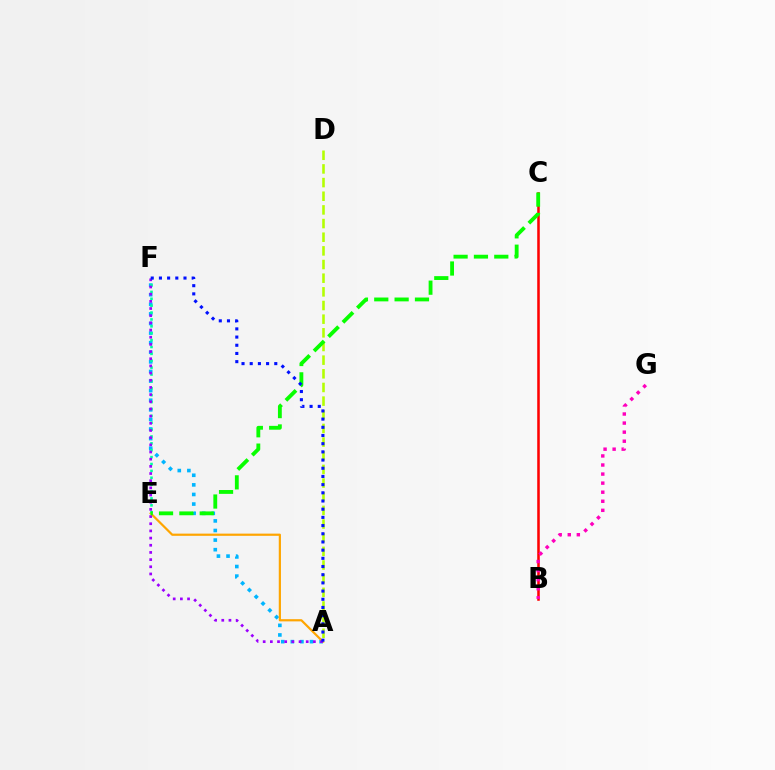{('A', 'F'): [{'color': '#00b5ff', 'line_style': 'dotted', 'thickness': 2.61}, {'color': '#9b00ff', 'line_style': 'dotted', 'thickness': 1.95}, {'color': '#0010ff', 'line_style': 'dotted', 'thickness': 2.22}], ('A', 'E'): [{'color': '#ffa500', 'line_style': 'solid', 'thickness': 1.58}], ('B', 'C'): [{'color': '#ff0000', 'line_style': 'solid', 'thickness': 1.83}], ('E', 'F'): [{'color': '#00ff9d', 'line_style': 'dotted', 'thickness': 1.87}], ('A', 'D'): [{'color': '#b3ff00', 'line_style': 'dashed', 'thickness': 1.86}], ('B', 'G'): [{'color': '#ff00bd', 'line_style': 'dotted', 'thickness': 2.46}], ('C', 'E'): [{'color': '#08ff00', 'line_style': 'dashed', 'thickness': 2.76}]}